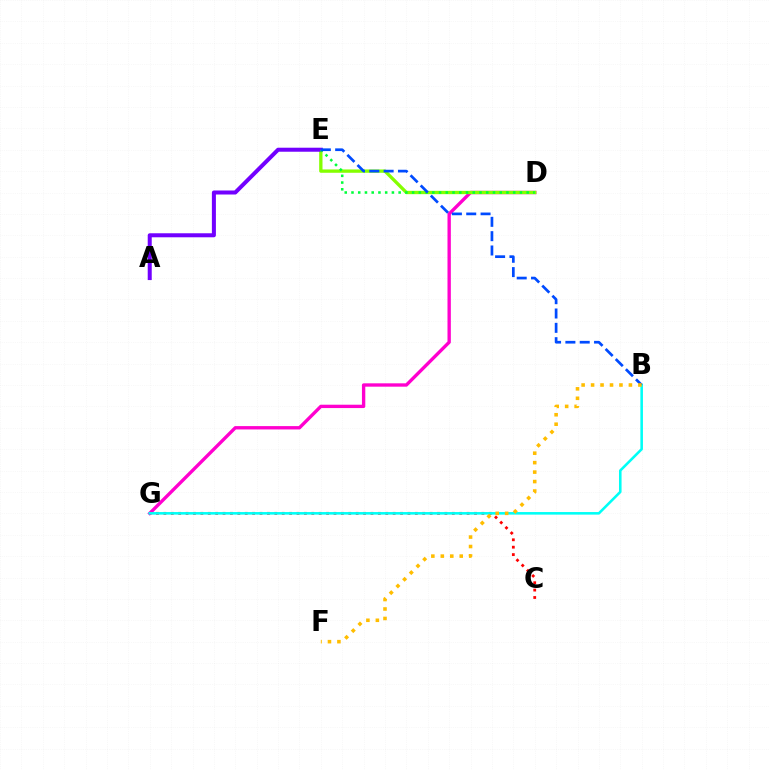{('C', 'G'): [{'color': '#ff0000', 'line_style': 'dotted', 'thickness': 2.01}], ('D', 'G'): [{'color': '#ff00cf', 'line_style': 'solid', 'thickness': 2.41}], ('B', 'G'): [{'color': '#00fff6', 'line_style': 'solid', 'thickness': 1.85}], ('D', 'E'): [{'color': '#84ff00', 'line_style': 'solid', 'thickness': 2.39}, {'color': '#00ff39', 'line_style': 'dotted', 'thickness': 1.83}], ('A', 'E'): [{'color': '#7200ff', 'line_style': 'solid', 'thickness': 2.89}], ('B', 'E'): [{'color': '#004bff', 'line_style': 'dashed', 'thickness': 1.95}], ('B', 'F'): [{'color': '#ffbd00', 'line_style': 'dotted', 'thickness': 2.57}]}